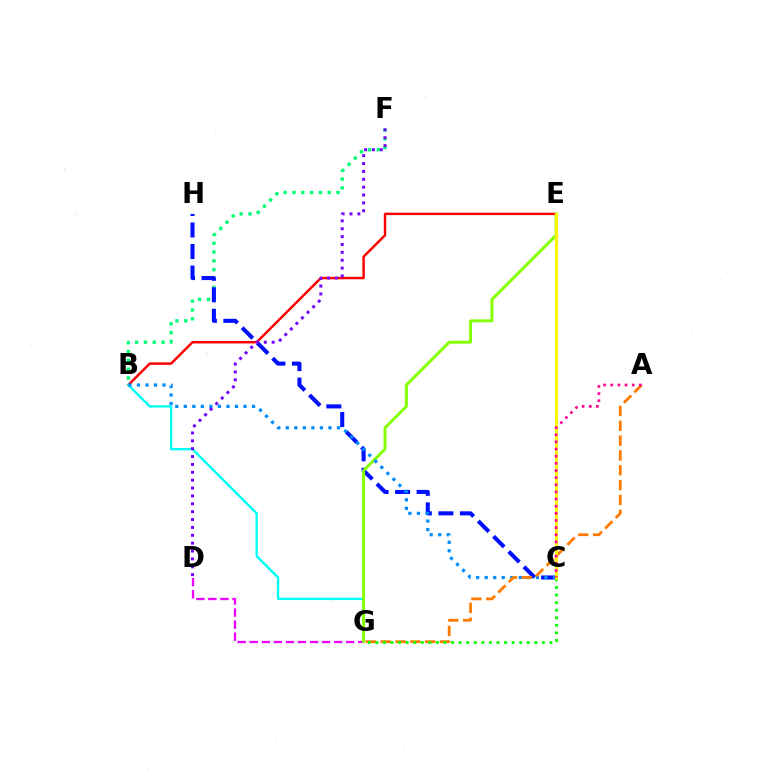{('B', 'E'): [{'color': '#ff0000', 'line_style': 'solid', 'thickness': 1.77}], ('B', 'F'): [{'color': '#00ff74', 'line_style': 'dotted', 'thickness': 2.39}], ('B', 'G'): [{'color': '#00fff6', 'line_style': 'solid', 'thickness': 1.7}], ('D', 'G'): [{'color': '#ee00ff', 'line_style': 'dashed', 'thickness': 1.64}], ('C', 'H'): [{'color': '#0010ff', 'line_style': 'dashed', 'thickness': 2.93}], ('E', 'G'): [{'color': '#84ff00', 'line_style': 'solid', 'thickness': 2.11}], ('B', 'C'): [{'color': '#008cff', 'line_style': 'dotted', 'thickness': 2.32}], ('A', 'G'): [{'color': '#ff7c00', 'line_style': 'dashed', 'thickness': 2.01}], ('C', 'G'): [{'color': '#08ff00', 'line_style': 'dotted', 'thickness': 2.06}], ('C', 'E'): [{'color': '#fcf500', 'line_style': 'solid', 'thickness': 2.07}], ('A', 'C'): [{'color': '#ff0094', 'line_style': 'dotted', 'thickness': 1.94}], ('D', 'F'): [{'color': '#7200ff', 'line_style': 'dotted', 'thickness': 2.14}]}